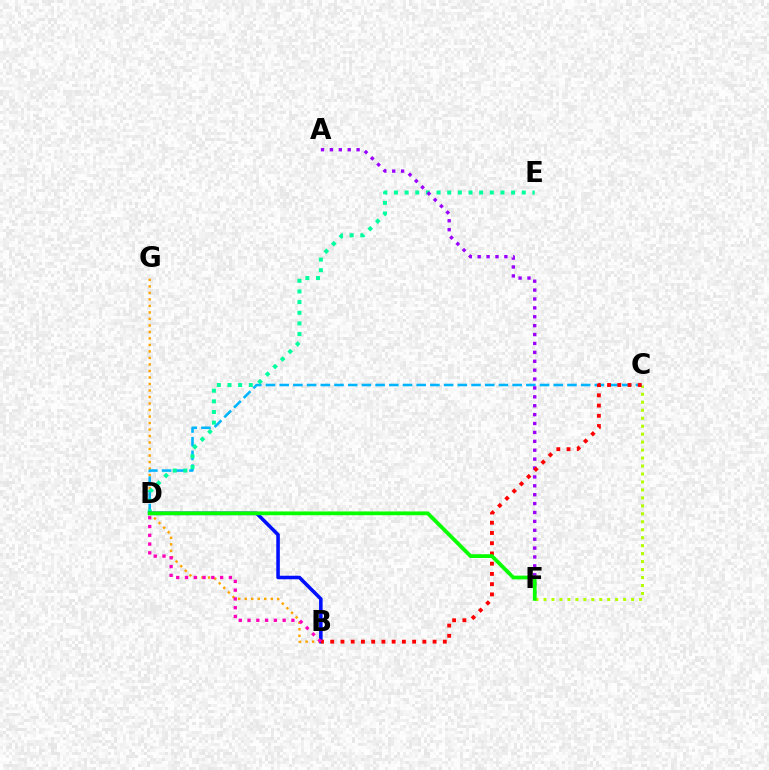{('B', 'G'): [{'color': '#ffa500', 'line_style': 'dotted', 'thickness': 1.77}], ('C', 'D'): [{'color': '#00b5ff', 'line_style': 'dashed', 'thickness': 1.86}], ('C', 'F'): [{'color': '#b3ff00', 'line_style': 'dotted', 'thickness': 2.16}], ('D', 'E'): [{'color': '#00ff9d', 'line_style': 'dotted', 'thickness': 2.89}], ('B', 'D'): [{'color': '#0010ff', 'line_style': 'solid', 'thickness': 2.56}, {'color': '#ff00bd', 'line_style': 'dotted', 'thickness': 2.38}], ('A', 'F'): [{'color': '#9b00ff', 'line_style': 'dotted', 'thickness': 2.42}], ('B', 'C'): [{'color': '#ff0000', 'line_style': 'dotted', 'thickness': 2.78}], ('D', 'F'): [{'color': '#08ff00', 'line_style': 'solid', 'thickness': 2.72}]}